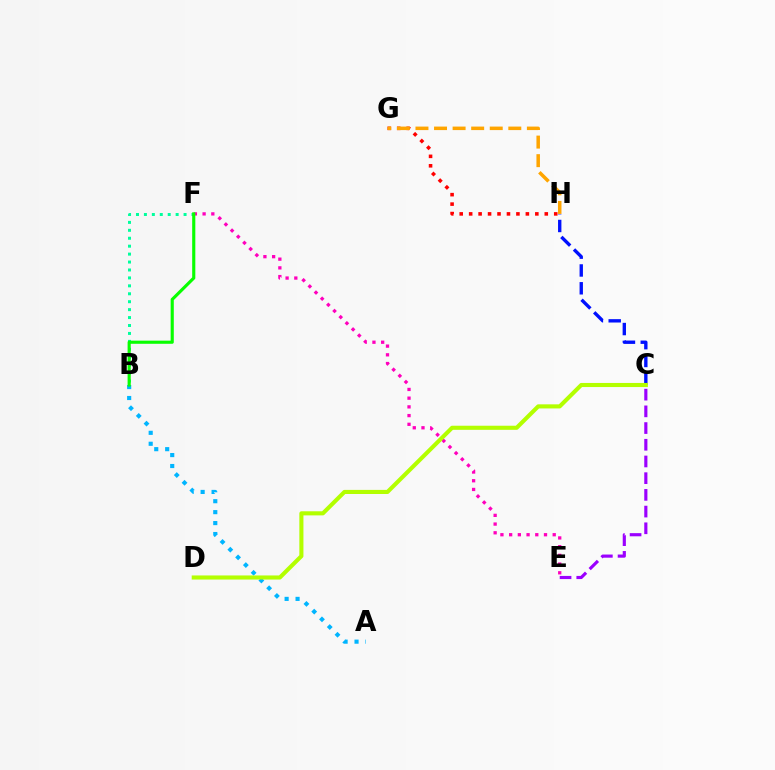{('E', 'F'): [{'color': '#ff00bd', 'line_style': 'dotted', 'thickness': 2.37}], ('C', 'E'): [{'color': '#9b00ff', 'line_style': 'dashed', 'thickness': 2.27}], ('B', 'F'): [{'color': '#00ff9d', 'line_style': 'dotted', 'thickness': 2.16}, {'color': '#08ff00', 'line_style': 'solid', 'thickness': 2.26}], ('A', 'B'): [{'color': '#00b5ff', 'line_style': 'dotted', 'thickness': 2.97}], ('G', 'H'): [{'color': '#ff0000', 'line_style': 'dotted', 'thickness': 2.57}, {'color': '#ffa500', 'line_style': 'dashed', 'thickness': 2.52}], ('C', 'H'): [{'color': '#0010ff', 'line_style': 'dashed', 'thickness': 2.42}], ('C', 'D'): [{'color': '#b3ff00', 'line_style': 'solid', 'thickness': 2.95}]}